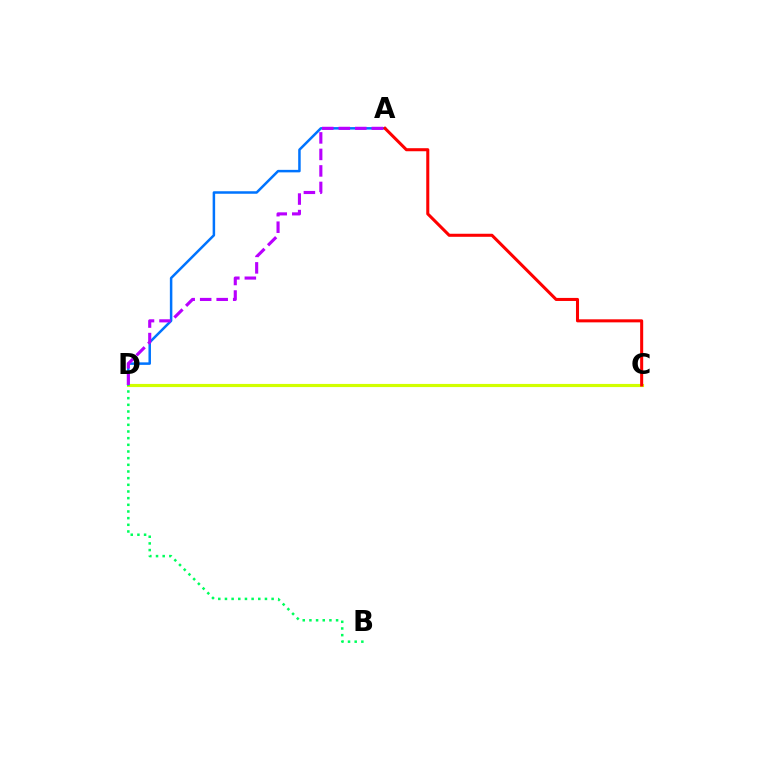{('A', 'D'): [{'color': '#0074ff', 'line_style': 'solid', 'thickness': 1.8}, {'color': '#b900ff', 'line_style': 'dashed', 'thickness': 2.24}], ('C', 'D'): [{'color': '#d1ff00', 'line_style': 'solid', 'thickness': 2.27}], ('B', 'D'): [{'color': '#00ff5c', 'line_style': 'dotted', 'thickness': 1.81}], ('A', 'C'): [{'color': '#ff0000', 'line_style': 'solid', 'thickness': 2.19}]}